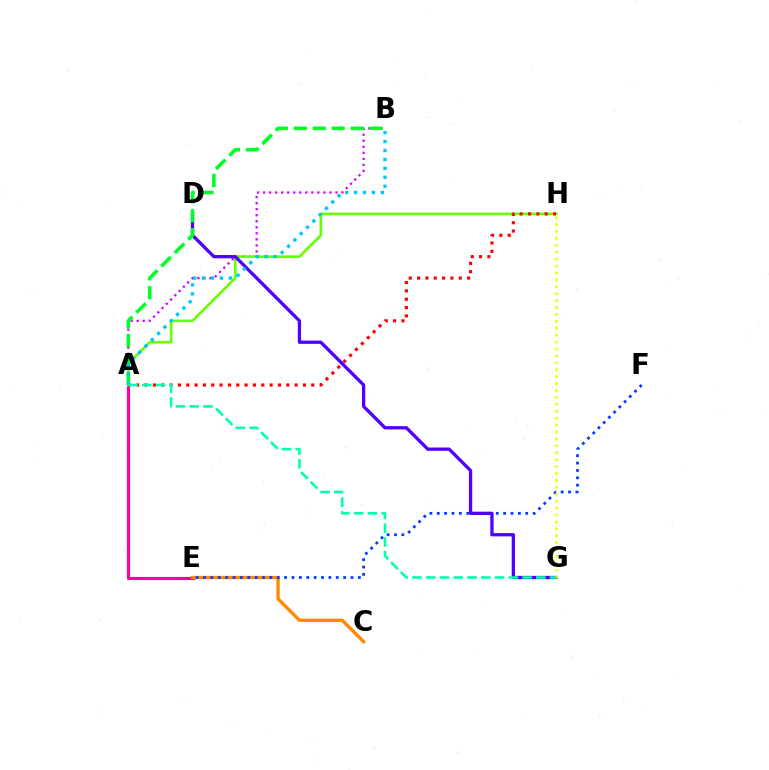{('A', 'E'): [{'color': '#ff00a0', 'line_style': 'solid', 'thickness': 2.29}], ('A', 'B'): [{'color': '#d600ff', 'line_style': 'dotted', 'thickness': 1.64}, {'color': '#00ff27', 'line_style': 'dashed', 'thickness': 2.57}, {'color': '#00c7ff', 'line_style': 'dotted', 'thickness': 2.43}], ('C', 'E'): [{'color': '#ff8800', 'line_style': 'solid', 'thickness': 2.4}], ('E', 'F'): [{'color': '#003fff', 'line_style': 'dotted', 'thickness': 2.0}], ('A', 'H'): [{'color': '#66ff00', 'line_style': 'solid', 'thickness': 1.89}, {'color': '#ff0000', 'line_style': 'dotted', 'thickness': 2.27}], ('D', 'G'): [{'color': '#4f00ff', 'line_style': 'solid', 'thickness': 2.36}], ('G', 'H'): [{'color': '#eeff00', 'line_style': 'dotted', 'thickness': 1.88}], ('A', 'G'): [{'color': '#00ffaf', 'line_style': 'dashed', 'thickness': 1.87}]}